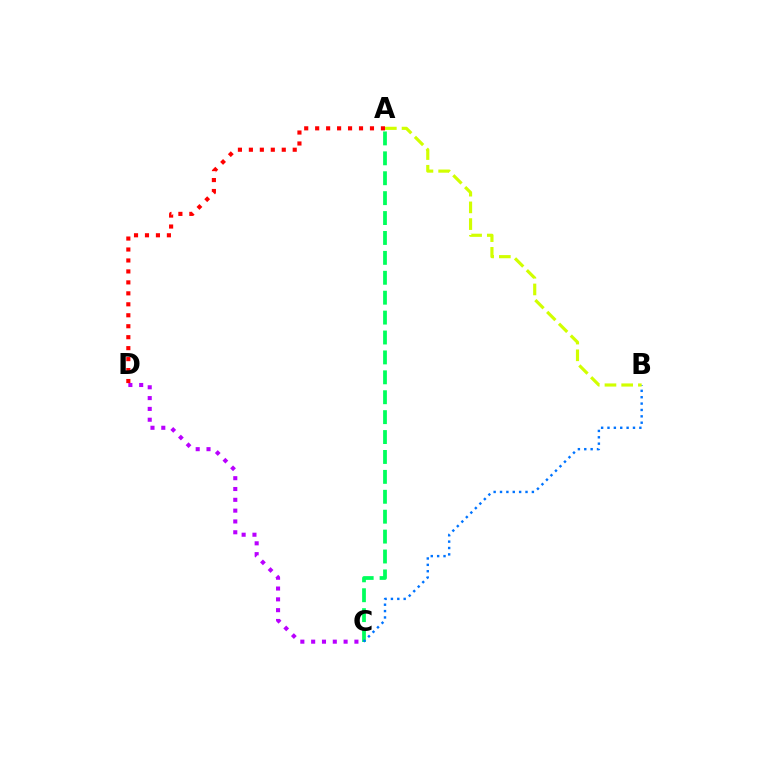{('C', 'D'): [{'color': '#b900ff', 'line_style': 'dotted', 'thickness': 2.94}], ('A', 'C'): [{'color': '#00ff5c', 'line_style': 'dashed', 'thickness': 2.7}], ('B', 'C'): [{'color': '#0074ff', 'line_style': 'dotted', 'thickness': 1.73}], ('A', 'D'): [{'color': '#ff0000', 'line_style': 'dotted', 'thickness': 2.98}], ('A', 'B'): [{'color': '#d1ff00', 'line_style': 'dashed', 'thickness': 2.27}]}